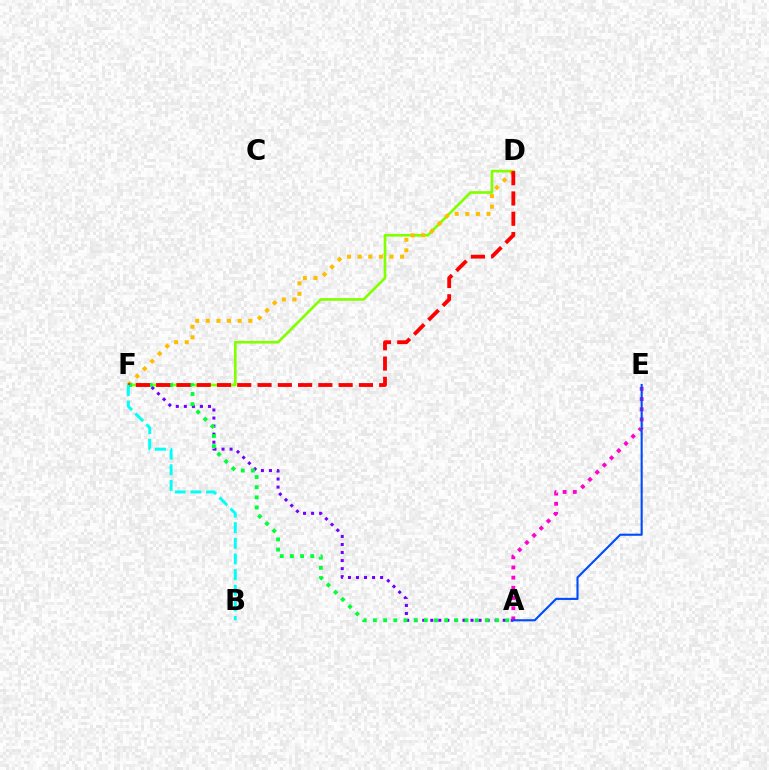{('D', 'F'): [{'color': '#84ff00', 'line_style': 'solid', 'thickness': 1.93}, {'color': '#ffbd00', 'line_style': 'dotted', 'thickness': 2.88}, {'color': '#ff0000', 'line_style': 'dashed', 'thickness': 2.75}], ('A', 'F'): [{'color': '#7200ff', 'line_style': 'dotted', 'thickness': 2.19}, {'color': '#00ff39', 'line_style': 'dotted', 'thickness': 2.77}], ('A', 'E'): [{'color': '#ff00cf', 'line_style': 'dotted', 'thickness': 2.77}, {'color': '#004bff', 'line_style': 'solid', 'thickness': 1.52}], ('B', 'F'): [{'color': '#00fff6', 'line_style': 'dashed', 'thickness': 2.13}]}